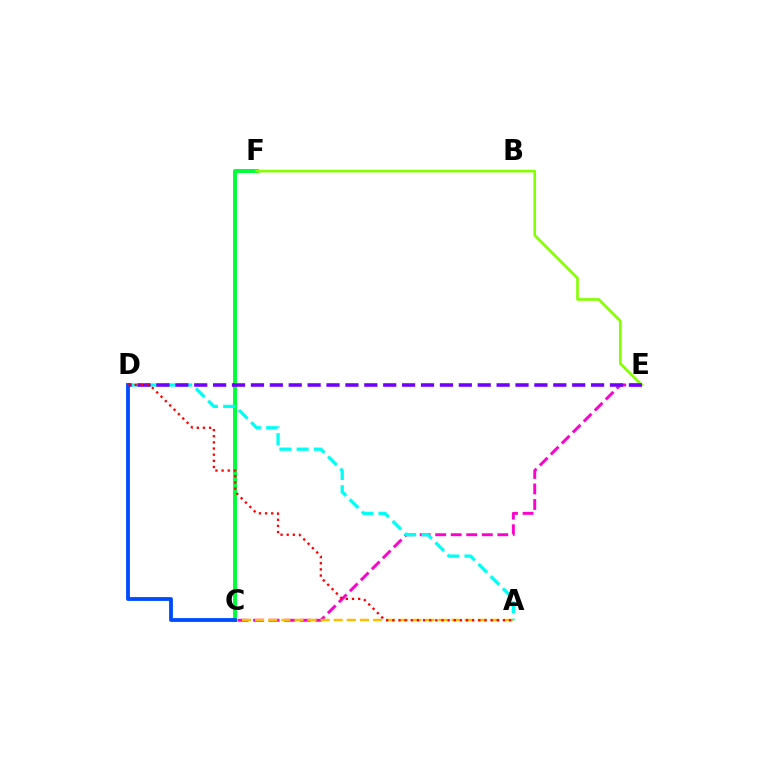{('C', 'E'): [{'color': '#ff00cf', 'line_style': 'dashed', 'thickness': 2.11}], ('A', 'C'): [{'color': '#ffbd00', 'line_style': 'dashed', 'thickness': 1.78}], ('C', 'F'): [{'color': '#00ff39', 'line_style': 'solid', 'thickness': 2.84}], ('E', 'F'): [{'color': '#84ff00', 'line_style': 'solid', 'thickness': 1.9}], ('A', 'D'): [{'color': '#00fff6', 'line_style': 'dashed', 'thickness': 2.35}, {'color': '#ff0000', 'line_style': 'dotted', 'thickness': 1.67}], ('D', 'E'): [{'color': '#7200ff', 'line_style': 'dashed', 'thickness': 2.57}], ('C', 'D'): [{'color': '#004bff', 'line_style': 'solid', 'thickness': 2.75}]}